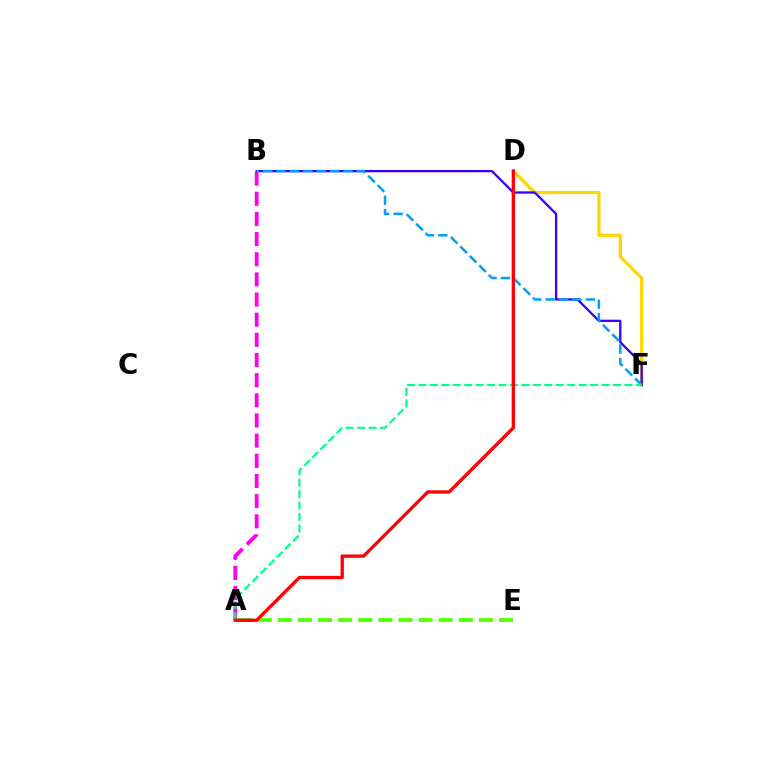{('D', 'F'): [{'color': '#ffd500', 'line_style': 'solid', 'thickness': 2.29}], ('B', 'F'): [{'color': '#3700ff', 'line_style': 'solid', 'thickness': 1.65}, {'color': '#009eff', 'line_style': 'dashed', 'thickness': 1.82}], ('A', 'B'): [{'color': '#ff00ed', 'line_style': 'dashed', 'thickness': 2.74}], ('A', 'E'): [{'color': '#4fff00', 'line_style': 'dashed', 'thickness': 2.73}], ('A', 'F'): [{'color': '#00ff86', 'line_style': 'dashed', 'thickness': 1.55}], ('A', 'D'): [{'color': '#ff0000', 'line_style': 'solid', 'thickness': 2.37}]}